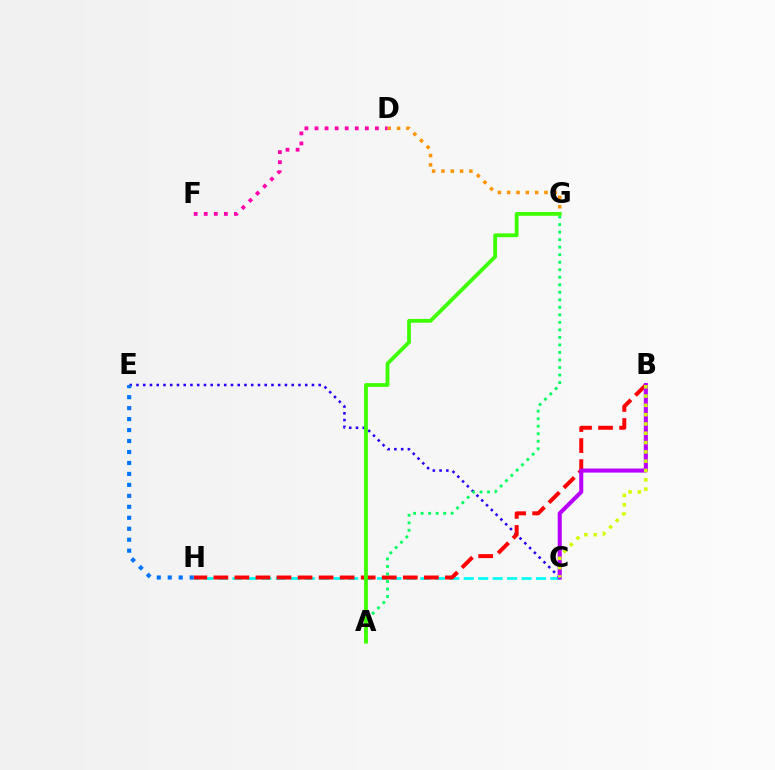{('C', 'H'): [{'color': '#00fff6', 'line_style': 'dashed', 'thickness': 1.96}], ('C', 'E'): [{'color': '#2500ff', 'line_style': 'dotted', 'thickness': 1.83}], ('B', 'H'): [{'color': '#ff0000', 'line_style': 'dashed', 'thickness': 2.86}], ('B', 'C'): [{'color': '#b900ff', 'line_style': 'solid', 'thickness': 2.92}, {'color': '#d1ff00', 'line_style': 'dotted', 'thickness': 2.53}], ('D', 'G'): [{'color': '#ff9400', 'line_style': 'dotted', 'thickness': 2.53}], ('A', 'G'): [{'color': '#00ff5c', 'line_style': 'dotted', 'thickness': 2.04}, {'color': '#3dff00', 'line_style': 'solid', 'thickness': 2.73}], ('E', 'H'): [{'color': '#0074ff', 'line_style': 'dotted', 'thickness': 2.98}], ('D', 'F'): [{'color': '#ff00ac', 'line_style': 'dotted', 'thickness': 2.74}]}